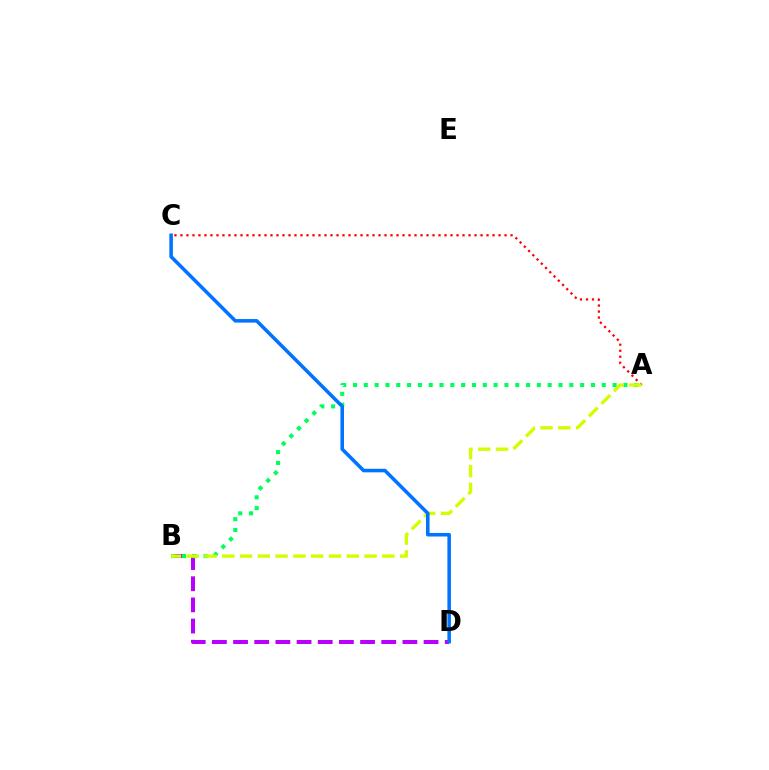{('B', 'D'): [{'color': '#b900ff', 'line_style': 'dashed', 'thickness': 2.88}], ('A', 'B'): [{'color': '#00ff5c', 'line_style': 'dotted', 'thickness': 2.94}, {'color': '#d1ff00', 'line_style': 'dashed', 'thickness': 2.42}], ('A', 'C'): [{'color': '#ff0000', 'line_style': 'dotted', 'thickness': 1.63}], ('C', 'D'): [{'color': '#0074ff', 'line_style': 'solid', 'thickness': 2.56}]}